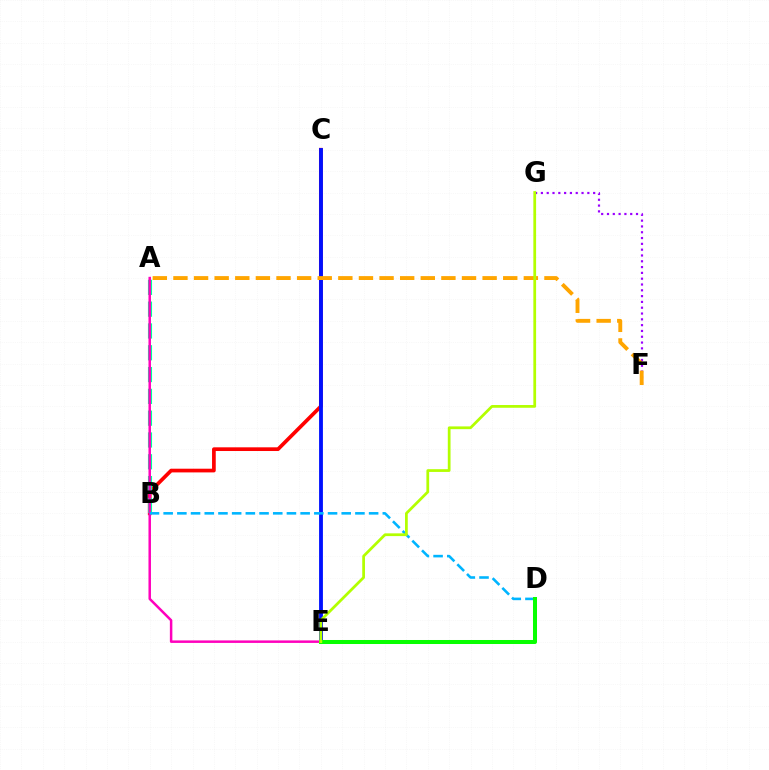{('B', 'C'): [{'color': '#ff0000', 'line_style': 'solid', 'thickness': 2.66}], ('F', 'G'): [{'color': '#9b00ff', 'line_style': 'dotted', 'thickness': 1.58}], ('C', 'E'): [{'color': '#0010ff', 'line_style': 'solid', 'thickness': 2.76}], ('A', 'B'): [{'color': '#00ff9d', 'line_style': 'dashed', 'thickness': 2.96}], ('A', 'E'): [{'color': '#ff00bd', 'line_style': 'solid', 'thickness': 1.8}], ('A', 'F'): [{'color': '#ffa500', 'line_style': 'dashed', 'thickness': 2.8}], ('B', 'D'): [{'color': '#00b5ff', 'line_style': 'dashed', 'thickness': 1.86}], ('D', 'E'): [{'color': '#08ff00', 'line_style': 'solid', 'thickness': 2.89}], ('E', 'G'): [{'color': '#b3ff00', 'line_style': 'solid', 'thickness': 1.98}]}